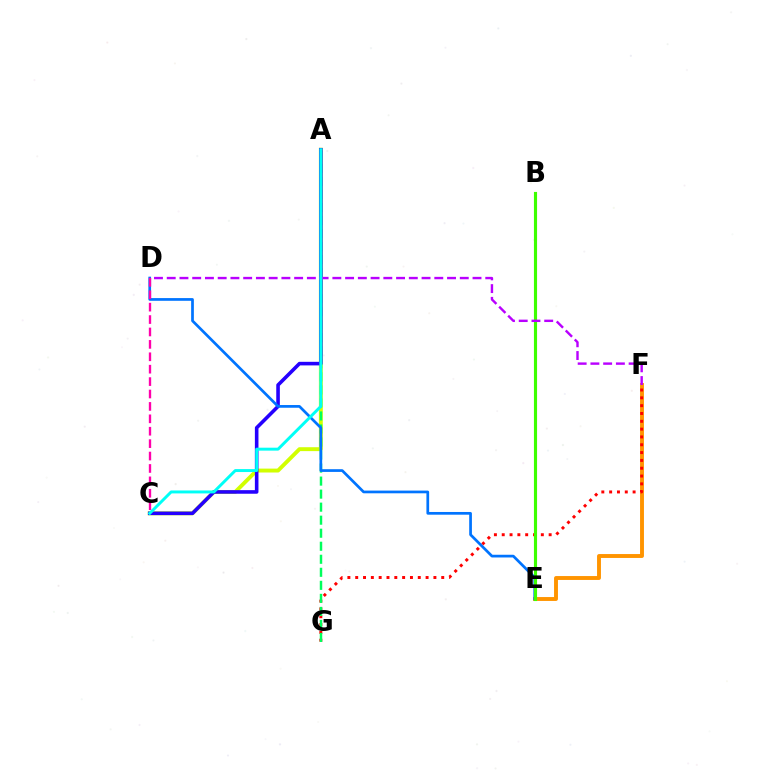{('E', 'F'): [{'color': '#ff9400', 'line_style': 'solid', 'thickness': 2.81}], ('A', 'C'): [{'color': '#d1ff00', 'line_style': 'solid', 'thickness': 2.81}, {'color': '#2500ff', 'line_style': 'solid', 'thickness': 2.58}, {'color': '#00fff6', 'line_style': 'solid', 'thickness': 2.12}], ('F', 'G'): [{'color': '#ff0000', 'line_style': 'dotted', 'thickness': 2.12}], ('A', 'G'): [{'color': '#00ff5c', 'line_style': 'dashed', 'thickness': 1.77}], ('D', 'E'): [{'color': '#0074ff', 'line_style': 'solid', 'thickness': 1.95}], ('B', 'E'): [{'color': '#3dff00', 'line_style': 'solid', 'thickness': 2.26}], ('D', 'F'): [{'color': '#b900ff', 'line_style': 'dashed', 'thickness': 1.73}], ('C', 'D'): [{'color': '#ff00ac', 'line_style': 'dashed', 'thickness': 1.69}]}